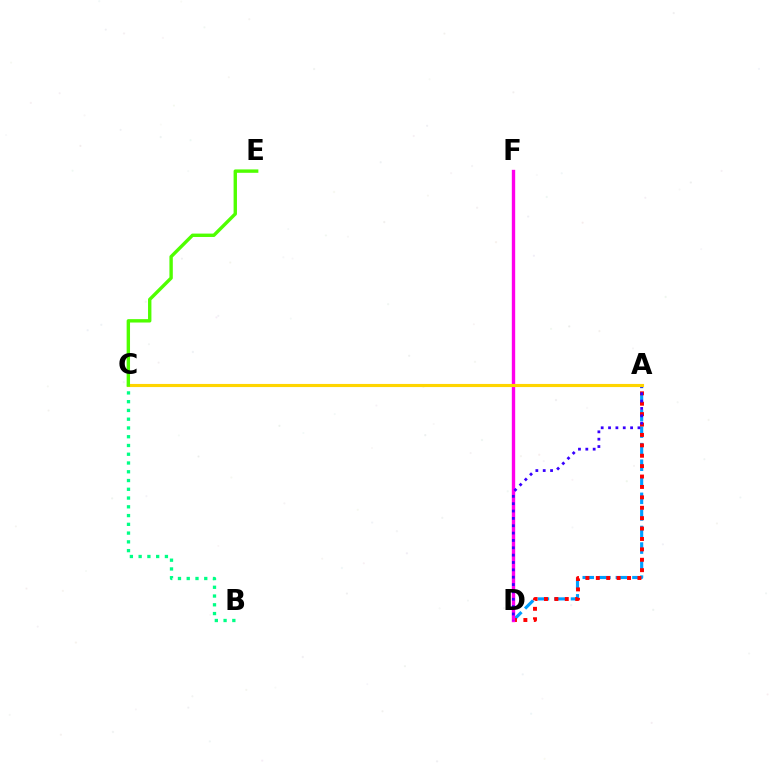{('A', 'D'): [{'color': '#009eff', 'line_style': 'dashed', 'thickness': 2.25}, {'color': '#ff0000', 'line_style': 'dotted', 'thickness': 2.83}, {'color': '#3700ff', 'line_style': 'dotted', 'thickness': 2.0}], ('D', 'F'): [{'color': '#ff00ed', 'line_style': 'solid', 'thickness': 2.42}], ('B', 'C'): [{'color': '#00ff86', 'line_style': 'dotted', 'thickness': 2.38}], ('A', 'C'): [{'color': '#ffd500', 'line_style': 'solid', 'thickness': 2.25}], ('C', 'E'): [{'color': '#4fff00', 'line_style': 'solid', 'thickness': 2.44}]}